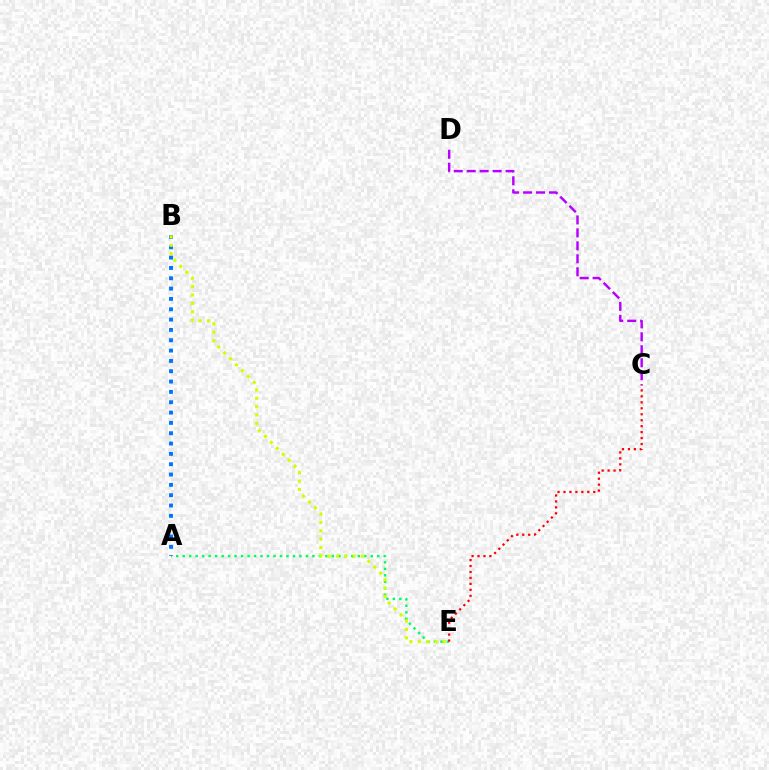{('A', 'E'): [{'color': '#00ff5c', 'line_style': 'dotted', 'thickness': 1.76}], ('A', 'B'): [{'color': '#0074ff', 'line_style': 'dotted', 'thickness': 2.81}], ('B', 'E'): [{'color': '#d1ff00', 'line_style': 'dotted', 'thickness': 2.28}], ('C', 'E'): [{'color': '#ff0000', 'line_style': 'dotted', 'thickness': 1.62}], ('C', 'D'): [{'color': '#b900ff', 'line_style': 'dashed', 'thickness': 1.76}]}